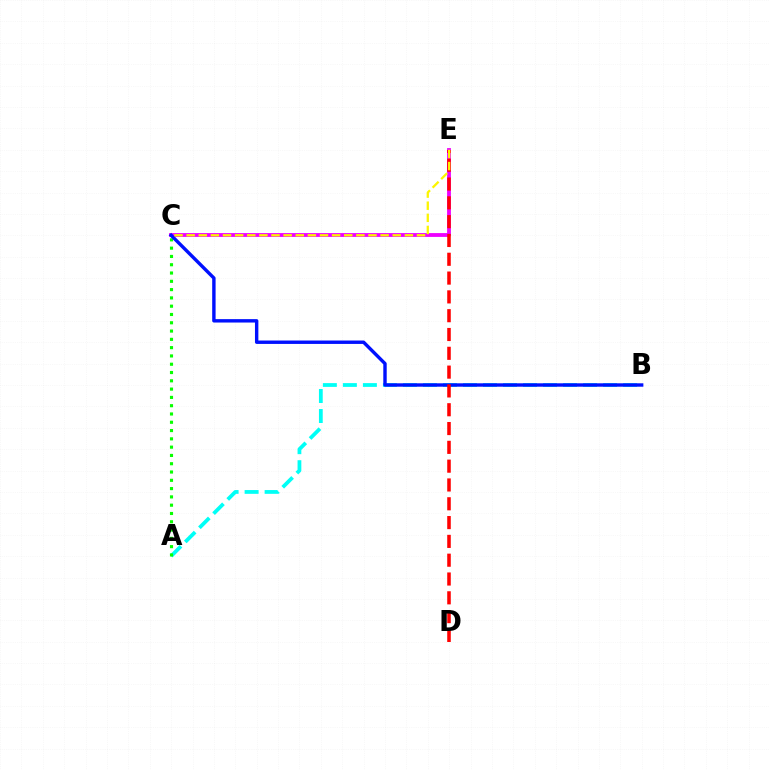{('C', 'E'): [{'color': '#ee00ff', 'line_style': 'solid', 'thickness': 2.75}, {'color': '#fcf500', 'line_style': 'dashed', 'thickness': 1.65}], ('A', 'B'): [{'color': '#00fff6', 'line_style': 'dashed', 'thickness': 2.72}], ('A', 'C'): [{'color': '#08ff00', 'line_style': 'dotted', 'thickness': 2.25}], ('B', 'C'): [{'color': '#0010ff', 'line_style': 'solid', 'thickness': 2.45}], ('D', 'E'): [{'color': '#ff0000', 'line_style': 'dashed', 'thickness': 2.56}]}